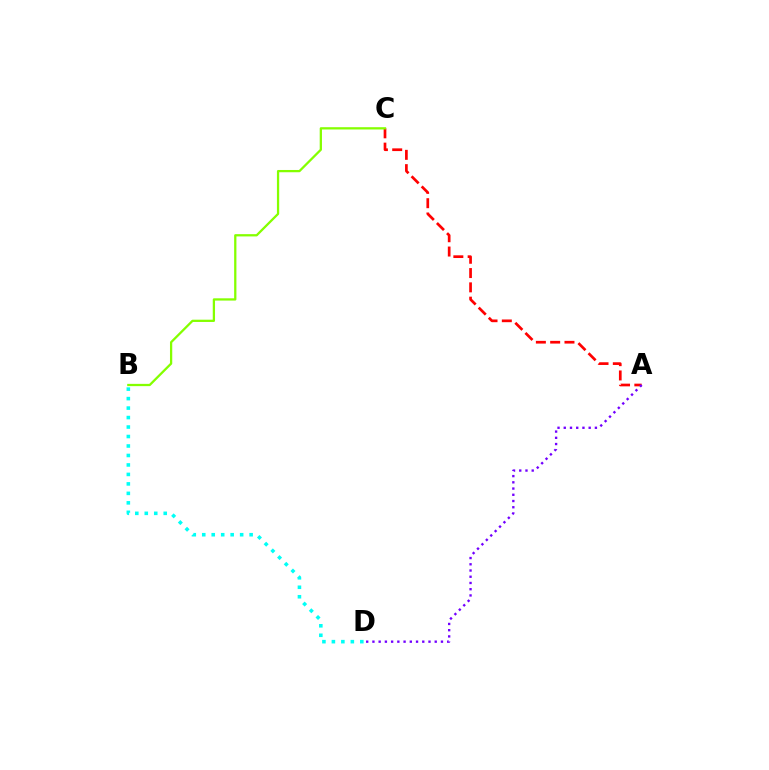{('A', 'C'): [{'color': '#ff0000', 'line_style': 'dashed', 'thickness': 1.94}], ('B', 'C'): [{'color': '#84ff00', 'line_style': 'solid', 'thickness': 1.63}], ('B', 'D'): [{'color': '#00fff6', 'line_style': 'dotted', 'thickness': 2.57}], ('A', 'D'): [{'color': '#7200ff', 'line_style': 'dotted', 'thickness': 1.69}]}